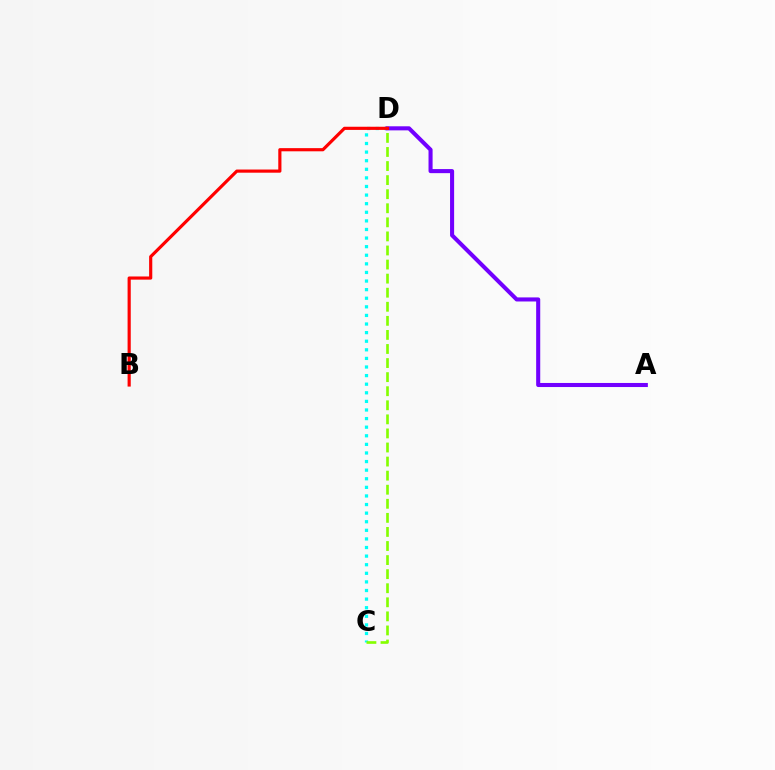{('C', 'D'): [{'color': '#00fff6', 'line_style': 'dotted', 'thickness': 2.34}, {'color': '#84ff00', 'line_style': 'dashed', 'thickness': 1.91}], ('A', 'D'): [{'color': '#7200ff', 'line_style': 'solid', 'thickness': 2.93}], ('B', 'D'): [{'color': '#ff0000', 'line_style': 'solid', 'thickness': 2.28}]}